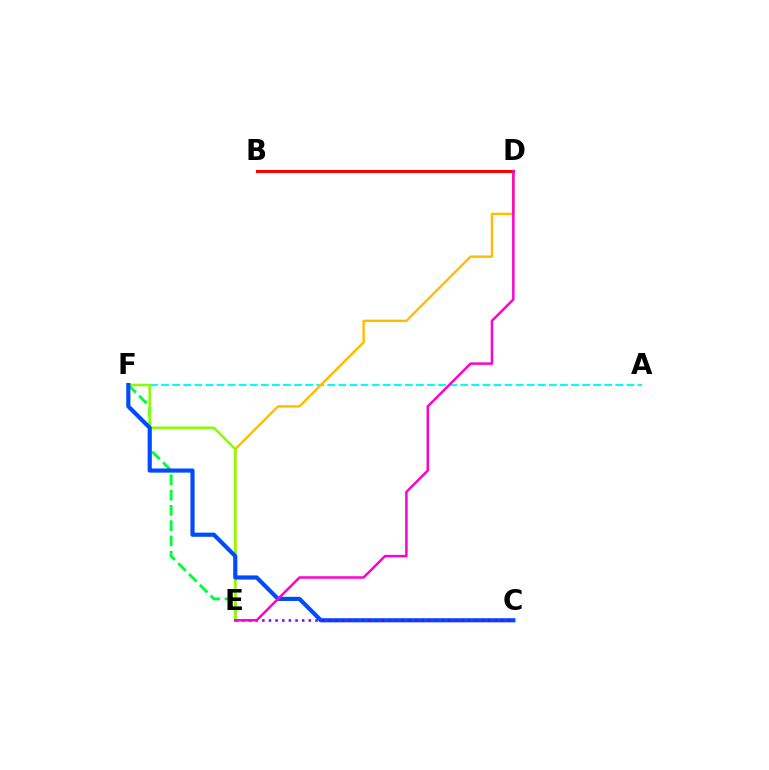{('A', 'F'): [{'color': '#00fff6', 'line_style': 'dashed', 'thickness': 1.5}], ('E', 'F'): [{'color': '#00ff39', 'line_style': 'dashed', 'thickness': 2.08}, {'color': '#84ff00', 'line_style': 'solid', 'thickness': 1.83}], ('D', 'E'): [{'color': '#ffbd00', 'line_style': 'solid', 'thickness': 1.73}, {'color': '#ff00cf', 'line_style': 'solid', 'thickness': 1.79}], ('B', 'D'): [{'color': '#ff0000', 'line_style': 'solid', 'thickness': 2.2}], ('C', 'F'): [{'color': '#004bff', 'line_style': 'solid', 'thickness': 2.99}], ('C', 'E'): [{'color': '#7200ff', 'line_style': 'dotted', 'thickness': 1.81}]}